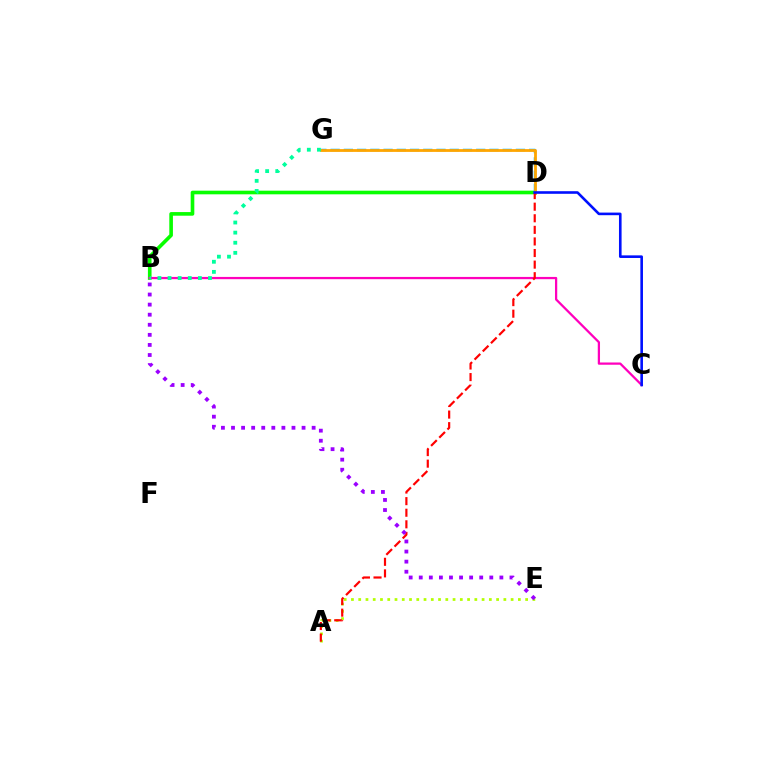{('A', 'E'): [{'color': '#b3ff00', 'line_style': 'dotted', 'thickness': 1.97}], ('B', 'D'): [{'color': '#08ff00', 'line_style': 'solid', 'thickness': 2.61}], ('B', 'C'): [{'color': '#ff00bd', 'line_style': 'solid', 'thickness': 1.62}], ('D', 'G'): [{'color': '#00b5ff', 'line_style': 'dashed', 'thickness': 1.8}, {'color': '#ffa500', 'line_style': 'solid', 'thickness': 2.01}], ('A', 'D'): [{'color': '#ff0000', 'line_style': 'dashed', 'thickness': 1.57}], ('C', 'D'): [{'color': '#0010ff', 'line_style': 'solid', 'thickness': 1.88}], ('B', 'E'): [{'color': '#9b00ff', 'line_style': 'dotted', 'thickness': 2.74}], ('B', 'G'): [{'color': '#00ff9d', 'line_style': 'dotted', 'thickness': 2.75}]}